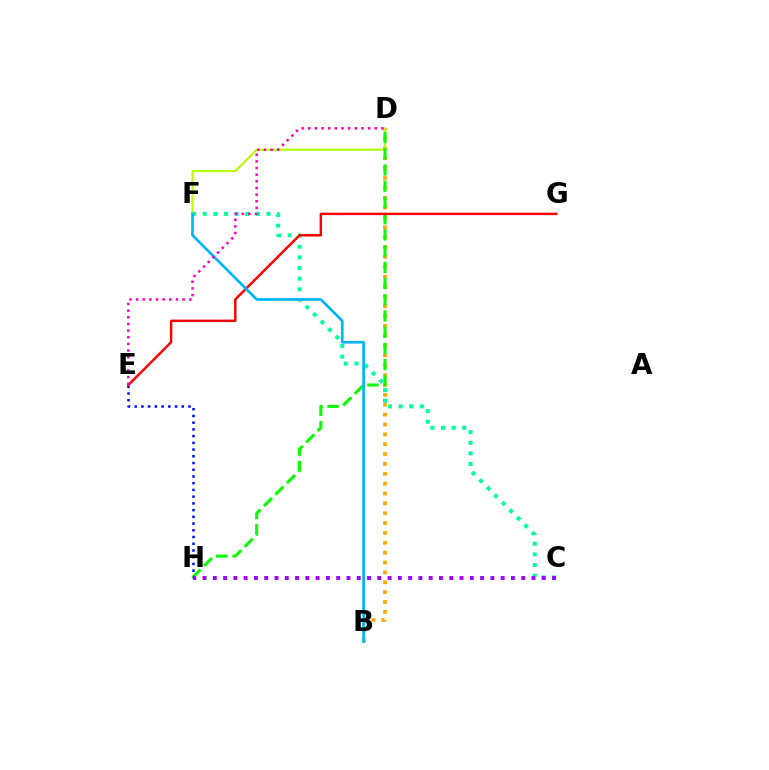{('B', 'D'): [{'color': '#ffa500', 'line_style': 'dotted', 'thickness': 2.68}], ('E', 'H'): [{'color': '#0010ff', 'line_style': 'dotted', 'thickness': 1.83}], ('C', 'F'): [{'color': '#00ff9d', 'line_style': 'dotted', 'thickness': 2.89}], ('D', 'F'): [{'color': '#b3ff00', 'line_style': 'solid', 'thickness': 1.5}], ('D', 'H'): [{'color': '#08ff00', 'line_style': 'dashed', 'thickness': 2.2}], ('E', 'G'): [{'color': '#ff0000', 'line_style': 'solid', 'thickness': 1.76}], ('C', 'H'): [{'color': '#9b00ff', 'line_style': 'dotted', 'thickness': 2.79}], ('B', 'F'): [{'color': '#00b5ff', 'line_style': 'solid', 'thickness': 1.93}], ('D', 'E'): [{'color': '#ff00bd', 'line_style': 'dotted', 'thickness': 1.81}]}